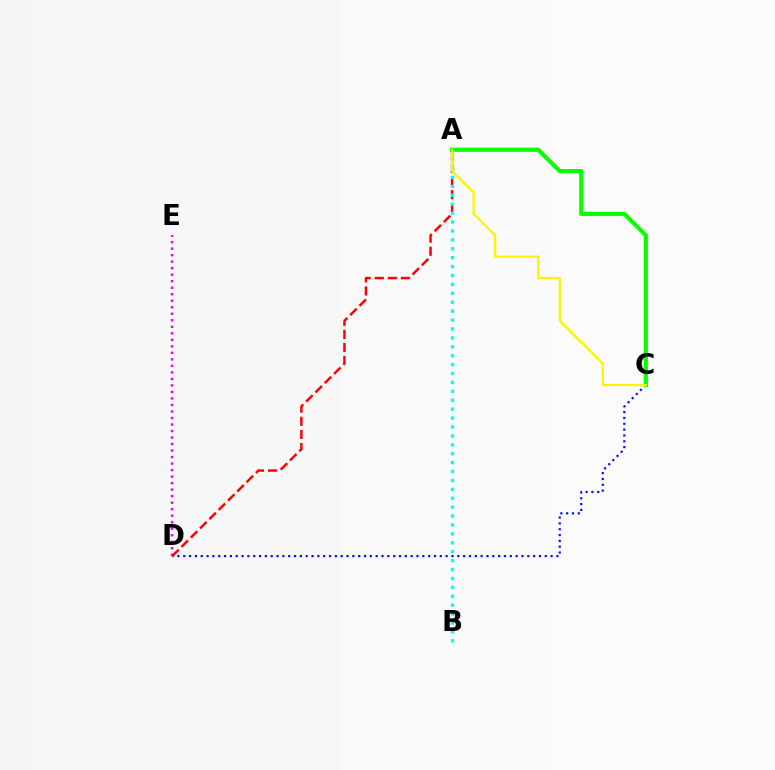{('D', 'E'): [{'color': '#ee00ff', 'line_style': 'dotted', 'thickness': 1.77}], ('C', 'D'): [{'color': '#0010ff', 'line_style': 'dotted', 'thickness': 1.58}], ('A', 'D'): [{'color': '#ff0000', 'line_style': 'dashed', 'thickness': 1.78}], ('A', 'C'): [{'color': '#08ff00', 'line_style': 'solid', 'thickness': 2.99}, {'color': '#fcf500', 'line_style': 'solid', 'thickness': 1.62}], ('A', 'B'): [{'color': '#00fff6', 'line_style': 'dotted', 'thickness': 2.42}]}